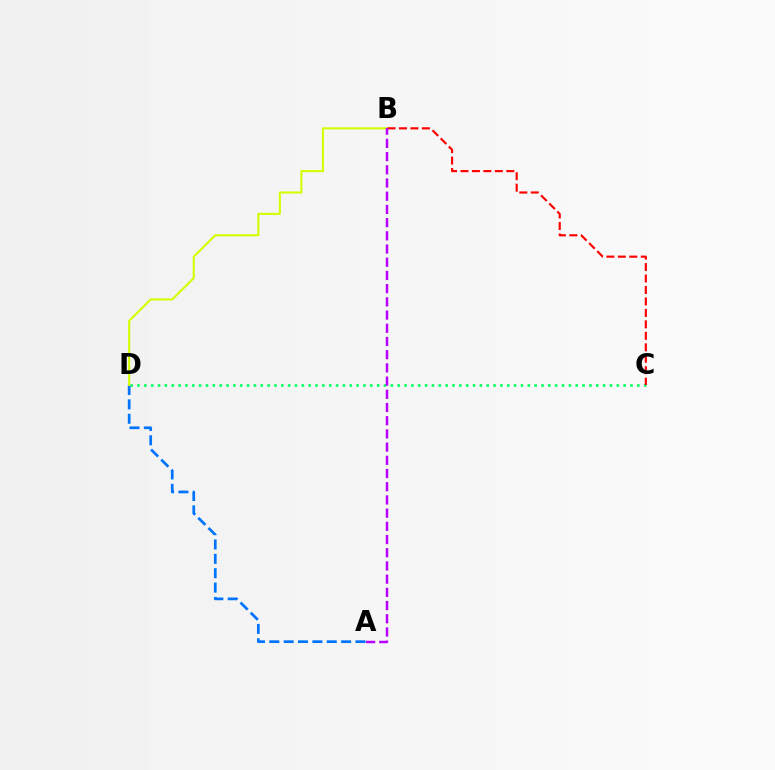{('C', 'D'): [{'color': '#00ff5c', 'line_style': 'dotted', 'thickness': 1.86}], ('A', 'D'): [{'color': '#0074ff', 'line_style': 'dashed', 'thickness': 1.95}], ('B', 'D'): [{'color': '#d1ff00', 'line_style': 'solid', 'thickness': 1.51}], ('B', 'C'): [{'color': '#ff0000', 'line_style': 'dashed', 'thickness': 1.56}], ('A', 'B'): [{'color': '#b900ff', 'line_style': 'dashed', 'thickness': 1.79}]}